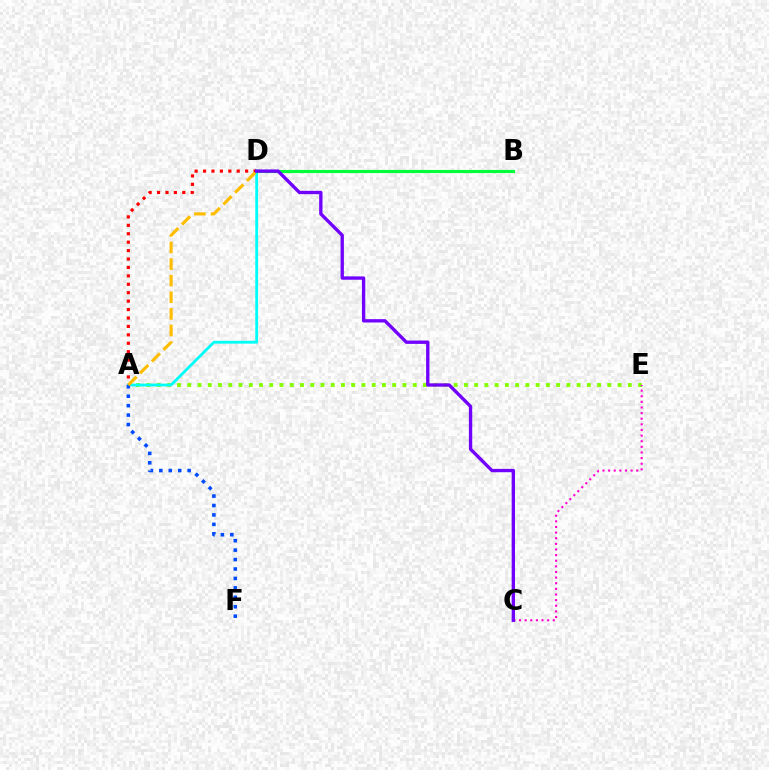{('A', 'D'): [{'color': '#ff0000', 'line_style': 'dotted', 'thickness': 2.29}, {'color': '#00fff6', 'line_style': 'solid', 'thickness': 2.03}, {'color': '#ffbd00', 'line_style': 'dashed', 'thickness': 2.26}], ('A', 'E'): [{'color': '#84ff00', 'line_style': 'dotted', 'thickness': 2.78}], ('C', 'E'): [{'color': '#ff00cf', 'line_style': 'dotted', 'thickness': 1.53}], ('A', 'F'): [{'color': '#004bff', 'line_style': 'dotted', 'thickness': 2.56}], ('B', 'D'): [{'color': '#00ff39', 'line_style': 'solid', 'thickness': 2.24}], ('C', 'D'): [{'color': '#7200ff', 'line_style': 'solid', 'thickness': 2.4}]}